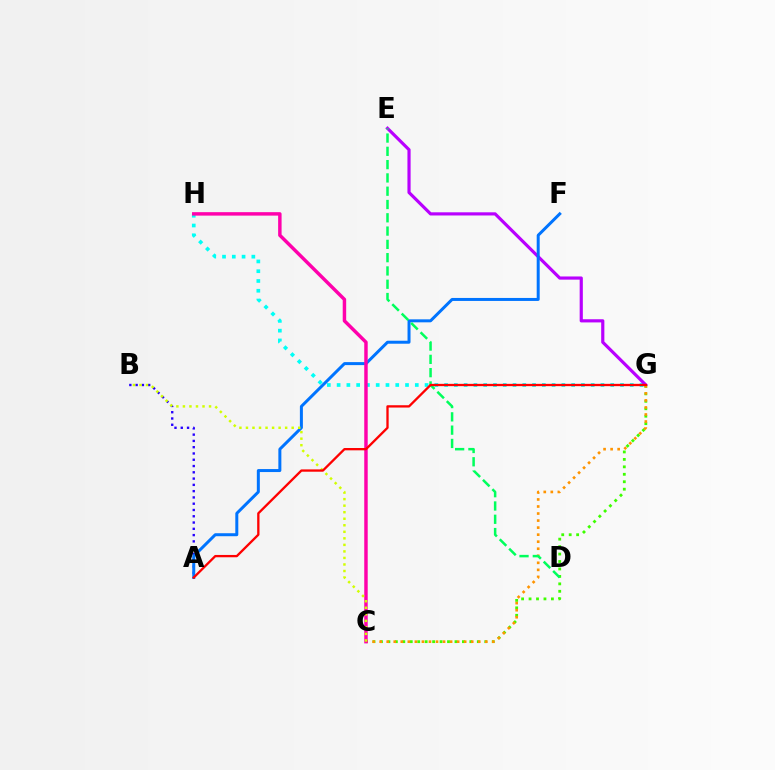{('A', 'B'): [{'color': '#2500ff', 'line_style': 'dotted', 'thickness': 1.71}], ('G', 'H'): [{'color': '#00fff6', 'line_style': 'dotted', 'thickness': 2.66}], ('E', 'G'): [{'color': '#b900ff', 'line_style': 'solid', 'thickness': 2.28}], ('A', 'F'): [{'color': '#0074ff', 'line_style': 'solid', 'thickness': 2.16}], ('C', 'G'): [{'color': '#3dff00', 'line_style': 'dotted', 'thickness': 2.02}, {'color': '#ff9400', 'line_style': 'dotted', 'thickness': 1.91}], ('C', 'H'): [{'color': '#ff00ac', 'line_style': 'solid', 'thickness': 2.48}], ('B', 'C'): [{'color': '#d1ff00', 'line_style': 'dotted', 'thickness': 1.77}], ('D', 'E'): [{'color': '#00ff5c', 'line_style': 'dashed', 'thickness': 1.81}], ('A', 'G'): [{'color': '#ff0000', 'line_style': 'solid', 'thickness': 1.67}]}